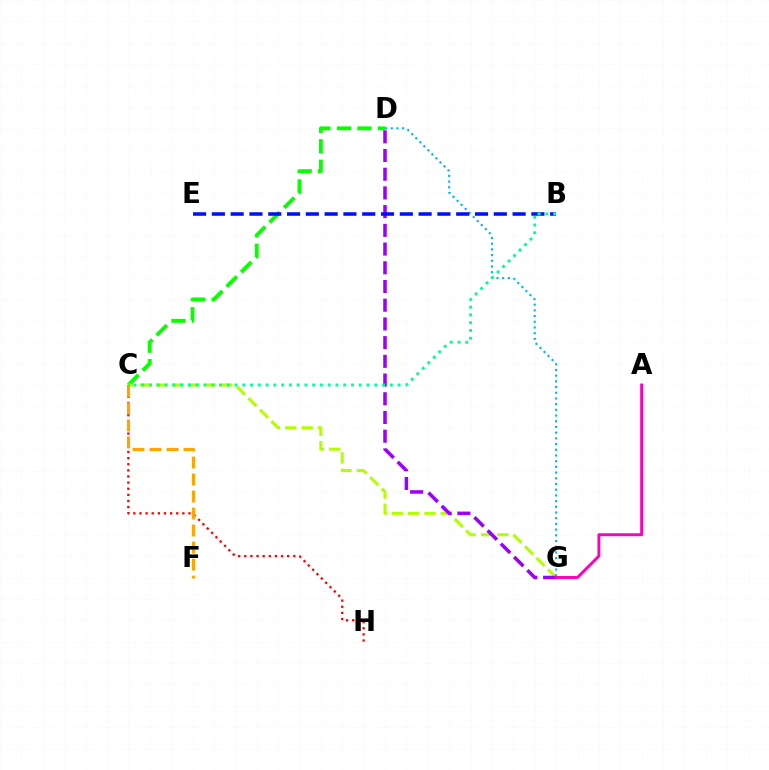{('C', 'D'): [{'color': '#08ff00', 'line_style': 'dashed', 'thickness': 2.79}], ('C', 'G'): [{'color': '#b3ff00', 'line_style': 'dashed', 'thickness': 2.22}], ('D', 'G'): [{'color': '#9b00ff', 'line_style': 'dashed', 'thickness': 2.54}, {'color': '#00b5ff', 'line_style': 'dotted', 'thickness': 1.55}], ('A', 'G'): [{'color': '#ff00bd', 'line_style': 'solid', 'thickness': 2.12}], ('B', 'E'): [{'color': '#0010ff', 'line_style': 'dashed', 'thickness': 2.55}], ('C', 'H'): [{'color': '#ff0000', 'line_style': 'dotted', 'thickness': 1.66}], ('C', 'F'): [{'color': '#ffa500', 'line_style': 'dashed', 'thickness': 2.31}], ('B', 'C'): [{'color': '#00ff9d', 'line_style': 'dotted', 'thickness': 2.11}]}